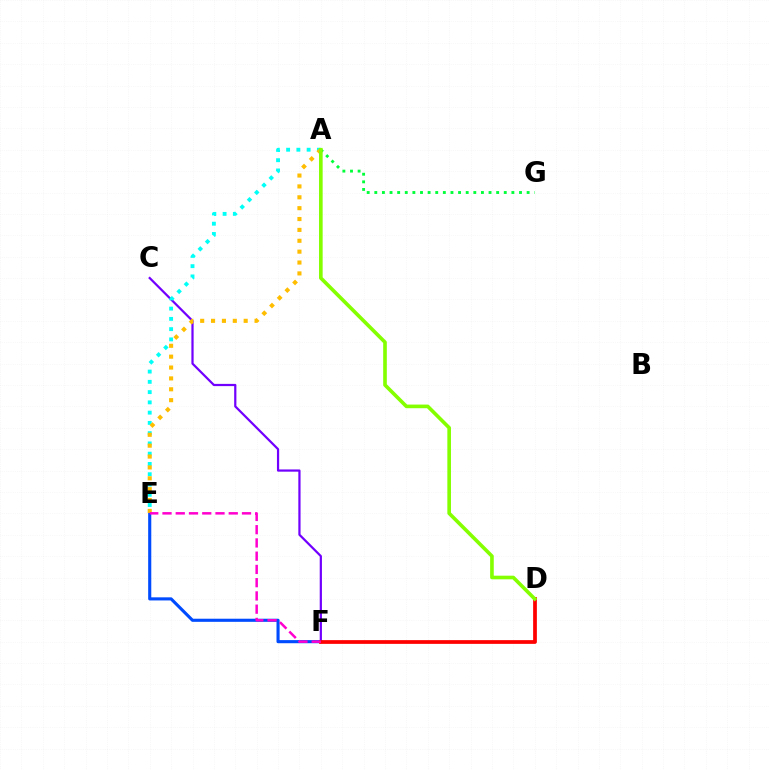{('A', 'G'): [{'color': '#00ff39', 'line_style': 'dotted', 'thickness': 2.07}], ('C', 'F'): [{'color': '#7200ff', 'line_style': 'solid', 'thickness': 1.6}], ('A', 'E'): [{'color': '#00fff6', 'line_style': 'dotted', 'thickness': 2.79}, {'color': '#ffbd00', 'line_style': 'dotted', 'thickness': 2.95}], ('E', 'F'): [{'color': '#004bff', 'line_style': 'solid', 'thickness': 2.24}, {'color': '#ff00cf', 'line_style': 'dashed', 'thickness': 1.8}], ('D', 'F'): [{'color': '#ff0000', 'line_style': 'solid', 'thickness': 2.69}], ('A', 'D'): [{'color': '#84ff00', 'line_style': 'solid', 'thickness': 2.61}]}